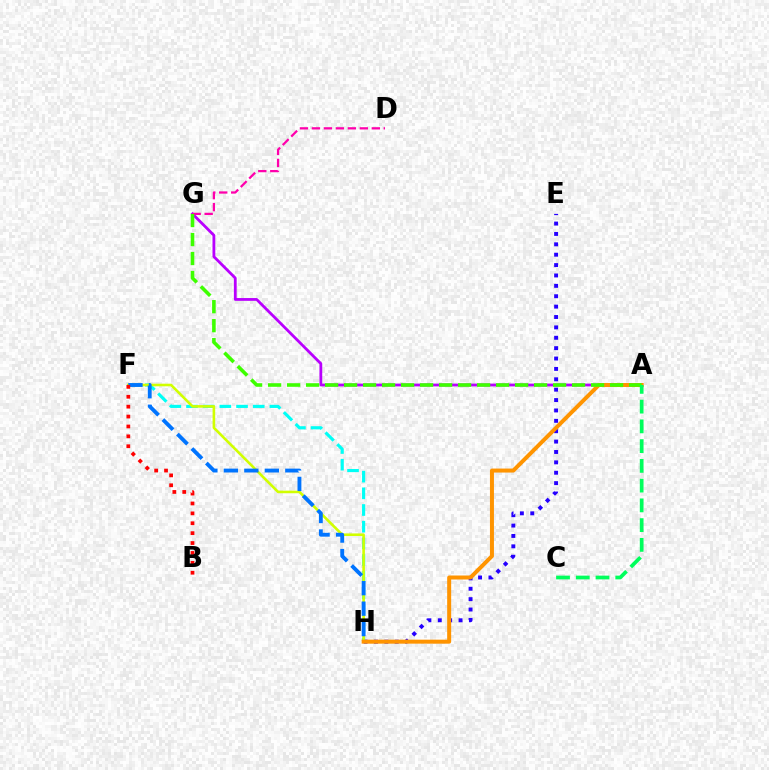{('F', 'H'): [{'color': '#00fff6', 'line_style': 'dashed', 'thickness': 2.27}, {'color': '#d1ff00', 'line_style': 'solid', 'thickness': 1.87}, {'color': '#0074ff', 'line_style': 'dashed', 'thickness': 2.78}], ('A', 'G'): [{'color': '#b900ff', 'line_style': 'solid', 'thickness': 2.01}, {'color': '#3dff00', 'line_style': 'dashed', 'thickness': 2.58}], ('E', 'H'): [{'color': '#2500ff', 'line_style': 'dotted', 'thickness': 2.82}], ('D', 'G'): [{'color': '#ff00ac', 'line_style': 'dashed', 'thickness': 1.63}], ('A', 'H'): [{'color': '#ff9400', 'line_style': 'solid', 'thickness': 2.88}], ('A', 'C'): [{'color': '#00ff5c', 'line_style': 'dashed', 'thickness': 2.68}], ('B', 'F'): [{'color': '#ff0000', 'line_style': 'dotted', 'thickness': 2.69}]}